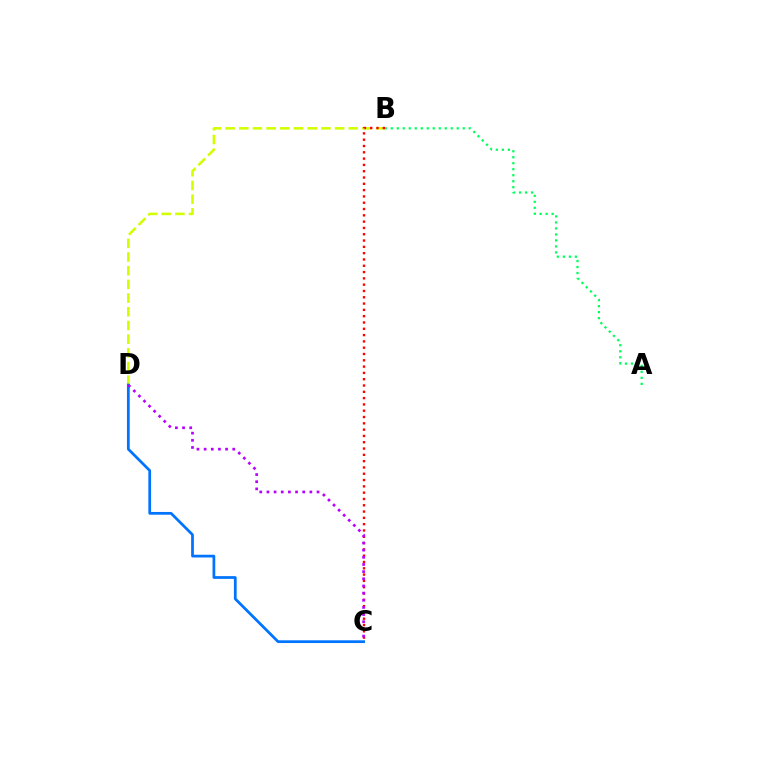{('B', 'D'): [{'color': '#d1ff00', 'line_style': 'dashed', 'thickness': 1.86}], ('B', 'C'): [{'color': '#ff0000', 'line_style': 'dotted', 'thickness': 1.71}], ('C', 'D'): [{'color': '#0074ff', 'line_style': 'solid', 'thickness': 1.97}, {'color': '#b900ff', 'line_style': 'dotted', 'thickness': 1.94}], ('A', 'B'): [{'color': '#00ff5c', 'line_style': 'dotted', 'thickness': 1.63}]}